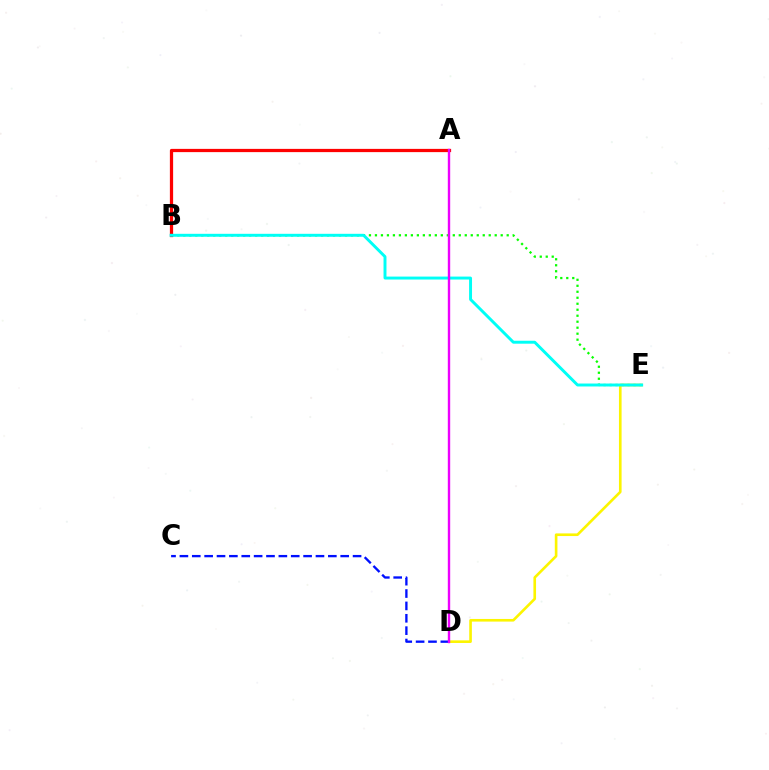{('B', 'E'): [{'color': '#08ff00', 'line_style': 'dotted', 'thickness': 1.63}, {'color': '#00fff6', 'line_style': 'solid', 'thickness': 2.12}], ('D', 'E'): [{'color': '#fcf500', 'line_style': 'solid', 'thickness': 1.89}], ('C', 'D'): [{'color': '#0010ff', 'line_style': 'dashed', 'thickness': 1.68}], ('A', 'B'): [{'color': '#ff0000', 'line_style': 'solid', 'thickness': 2.33}], ('A', 'D'): [{'color': '#ee00ff', 'line_style': 'solid', 'thickness': 1.72}]}